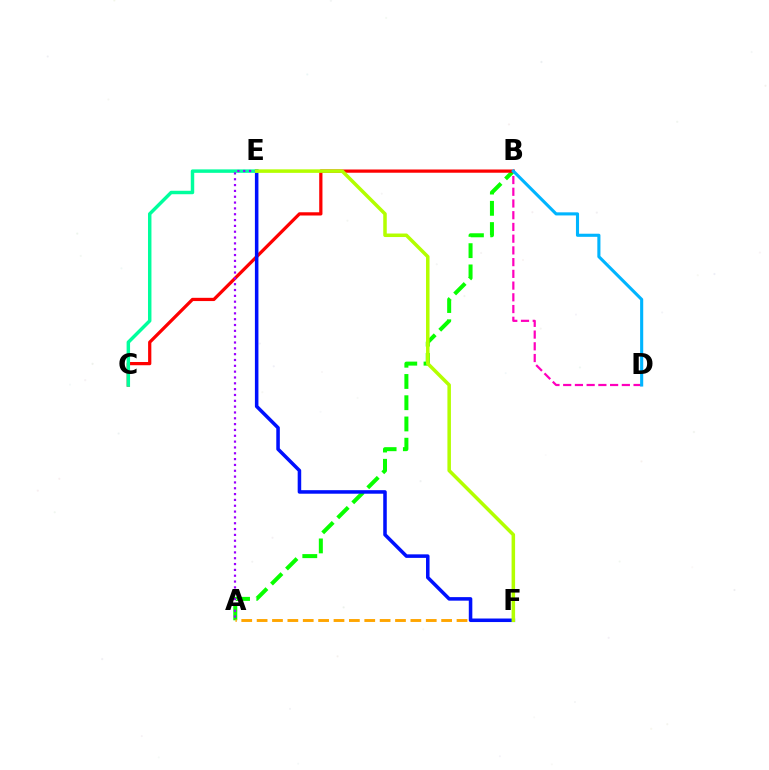{('A', 'B'): [{'color': '#08ff00', 'line_style': 'dashed', 'thickness': 2.89}], ('B', 'C'): [{'color': '#ff0000', 'line_style': 'solid', 'thickness': 2.33}], ('A', 'F'): [{'color': '#ffa500', 'line_style': 'dashed', 'thickness': 2.09}], ('E', 'F'): [{'color': '#0010ff', 'line_style': 'solid', 'thickness': 2.54}, {'color': '#b3ff00', 'line_style': 'solid', 'thickness': 2.53}], ('C', 'E'): [{'color': '#00ff9d', 'line_style': 'solid', 'thickness': 2.48}], ('B', 'D'): [{'color': '#ff00bd', 'line_style': 'dashed', 'thickness': 1.59}, {'color': '#00b5ff', 'line_style': 'solid', 'thickness': 2.23}], ('A', 'E'): [{'color': '#9b00ff', 'line_style': 'dotted', 'thickness': 1.58}]}